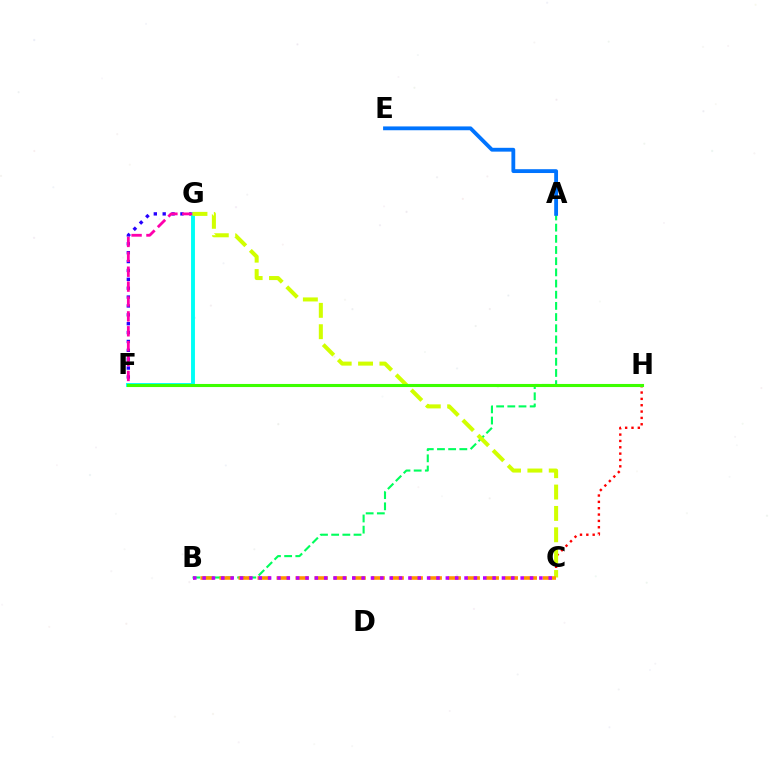{('F', 'G'): [{'color': '#2500ff', 'line_style': 'dotted', 'thickness': 2.41}, {'color': '#00fff6', 'line_style': 'solid', 'thickness': 2.81}, {'color': '#ff00ac', 'line_style': 'dashed', 'thickness': 2.02}], ('A', 'B'): [{'color': '#00ff5c', 'line_style': 'dashed', 'thickness': 1.52}], ('C', 'H'): [{'color': '#ff0000', 'line_style': 'dotted', 'thickness': 1.72}], ('C', 'G'): [{'color': '#d1ff00', 'line_style': 'dashed', 'thickness': 2.9}], ('B', 'C'): [{'color': '#ff9400', 'line_style': 'dashed', 'thickness': 2.58}, {'color': '#b900ff', 'line_style': 'dotted', 'thickness': 2.54}], ('A', 'E'): [{'color': '#0074ff', 'line_style': 'solid', 'thickness': 2.75}], ('F', 'H'): [{'color': '#3dff00', 'line_style': 'solid', 'thickness': 2.22}]}